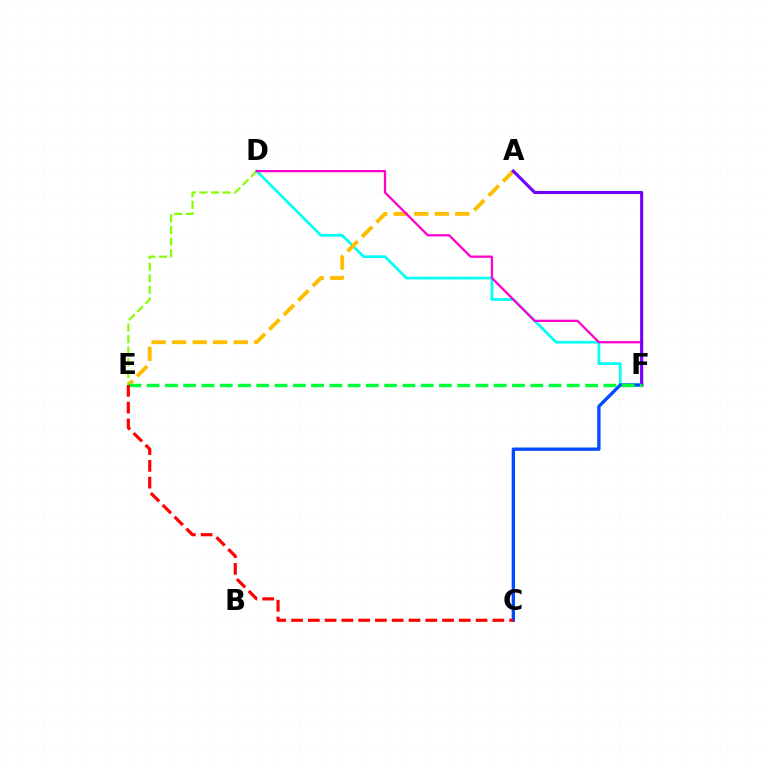{('D', 'F'): [{'color': '#00fff6', 'line_style': 'solid', 'thickness': 1.95}, {'color': '#ff00cf', 'line_style': 'solid', 'thickness': 1.63}], ('A', 'E'): [{'color': '#ffbd00', 'line_style': 'dashed', 'thickness': 2.79}], ('D', 'E'): [{'color': '#84ff00', 'line_style': 'dashed', 'thickness': 1.58}], ('C', 'F'): [{'color': '#004bff', 'line_style': 'solid', 'thickness': 2.39}], ('A', 'F'): [{'color': '#7200ff', 'line_style': 'solid', 'thickness': 2.23}], ('E', 'F'): [{'color': '#00ff39', 'line_style': 'dashed', 'thickness': 2.48}], ('C', 'E'): [{'color': '#ff0000', 'line_style': 'dashed', 'thickness': 2.28}]}